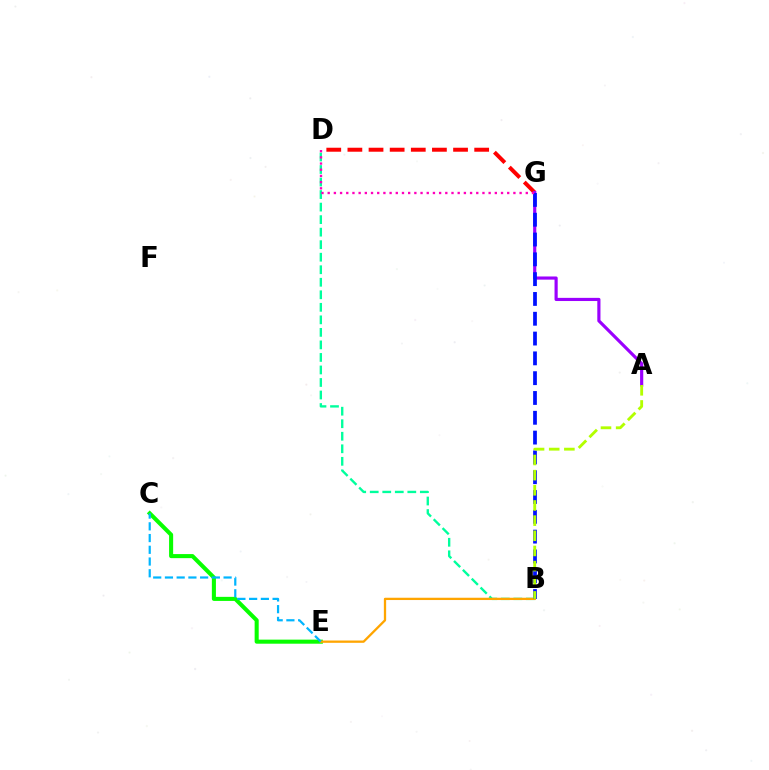{('D', 'G'): [{'color': '#ff0000', 'line_style': 'dashed', 'thickness': 2.87}, {'color': '#ff00bd', 'line_style': 'dotted', 'thickness': 1.68}], ('C', 'E'): [{'color': '#08ff00', 'line_style': 'solid', 'thickness': 2.93}, {'color': '#00b5ff', 'line_style': 'dashed', 'thickness': 1.59}], ('B', 'D'): [{'color': '#00ff9d', 'line_style': 'dashed', 'thickness': 1.7}], ('B', 'E'): [{'color': '#ffa500', 'line_style': 'solid', 'thickness': 1.65}], ('A', 'G'): [{'color': '#9b00ff', 'line_style': 'solid', 'thickness': 2.28}], ('B', 'G'): [{'color': '#0010ff', 'line_style': 'dashed', 'thickness': 2.69}], ('A', 'B'): [{'color': '#b3ff00', 'line_style': 'dashed', 'thickness': 2.06}]}